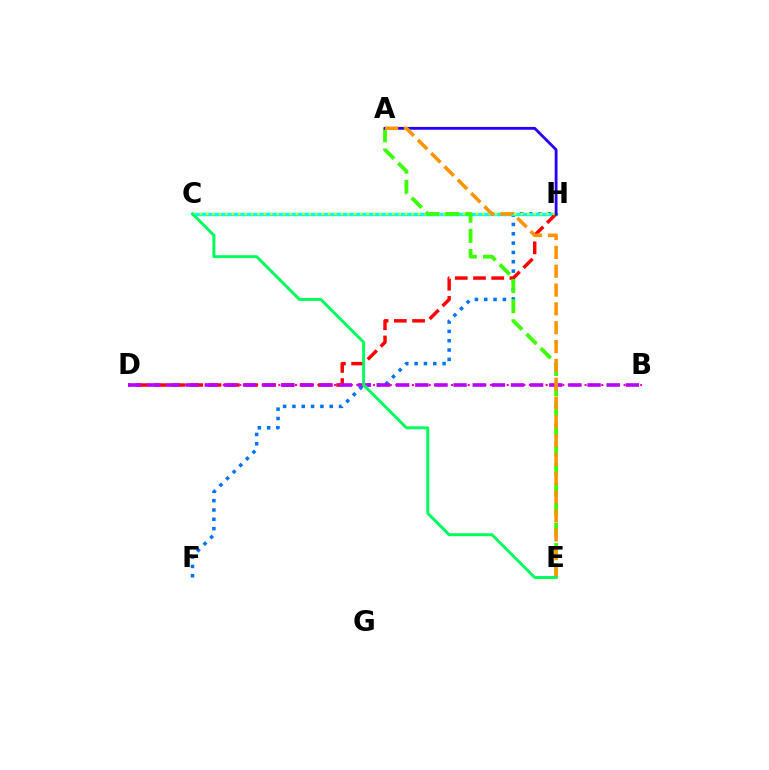{('B', 'D'): [{'color': '#ff00ac', 'line_style': 'dotted', 'thickness': 1.51}, {'color': '#b900ff', 'line_style': 'dashed', 'thickness': 2.6}], ('F', 'H'): [{'color': '#0074ff', 'line_style': 'dotted', 'thickness': 2.53}], ('C', 'H'): [{'color': '#00fff6', 'line_style': 'solid', 'thickness': 2.46}, {'color': '#d1ff00', 'line_style': 'dotted', 'thickness': 1.75}], ('D', 'H'): [{'color': '#ff0000', 'line_style': 'dashed', 'thickness': 2.48}], ('A', 'E'): [{'color': '#3dff00', 'line_style': 'dashed', 'thickness': 2.73}, {'color': '#ff9400', 'line_style': 'dashed', 'thickness': 2.56}], ('A', 'H'): [{'color': '#2500ff', 'line_style': 'solid', 'thickness': 2.03}], ('C', 'E'): [{'color': '#00ff5c', 'line_style': 'solid', 'thickness': 2.12}]}